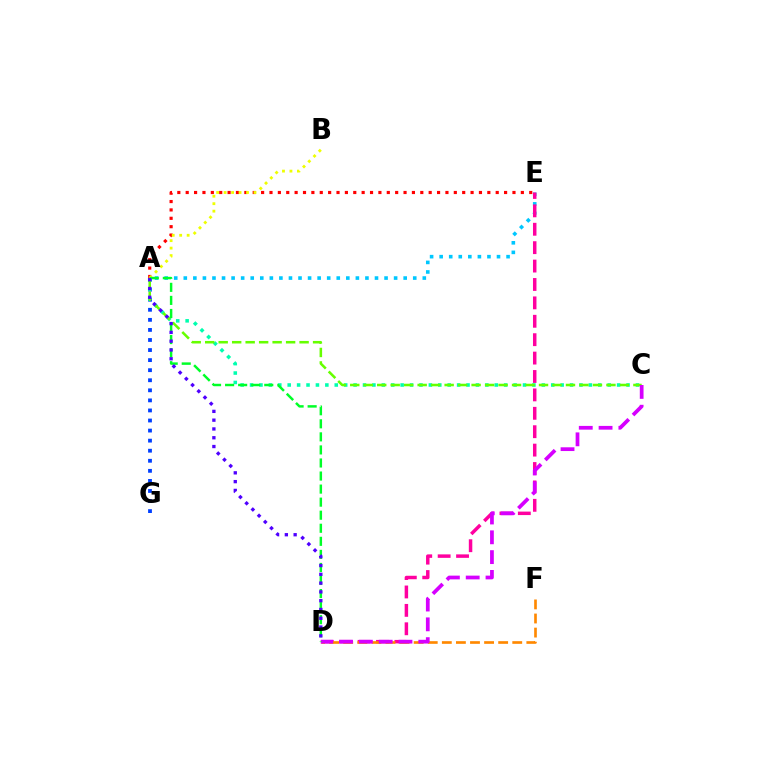{('A', 'E'): [{'color': '#00c7ff', 'line_style': 'dotted', 'thickness': 2.6}, {'color': '#ff0000', 'line_style': 'dotted', 'thickness': 2.28}], ('D', 'E'): [{'color': '#ff00a0', 'line_style': 'dashed', 'thickness': 2.5}], ('D', 'F'): [{'color': '#ff8800', 'line_style': 'dashed', 'thickness': 1.91}], ('A', 'G'): [{'color': '#003fff', 'line_style': 'dotted', 'thickness': 2.73}], ('A', 'B'): [{'color': '#eeff00', 'line_style': 'dotted', 'thickness': 2.03}], ('A', 'C'): [{'color': '#00ffaf', 'line_style': 'dotted', 'thickness': 2.56}, {'color': '#66ff00', 'line_style': 'dashed', 'thickness': 1.83}], ('C', 'D'): [{'color': '#d600ff', 'line_style': 'dashed', 'thickness': 2.69}], ('A', 'D'): [{'color': '#00ff27', 'line_style': 'dashed', 'thickness': 1.77}, {'color': '#4f00ff', 'line_style': 'dotted', 'thickness': 2.39}]}